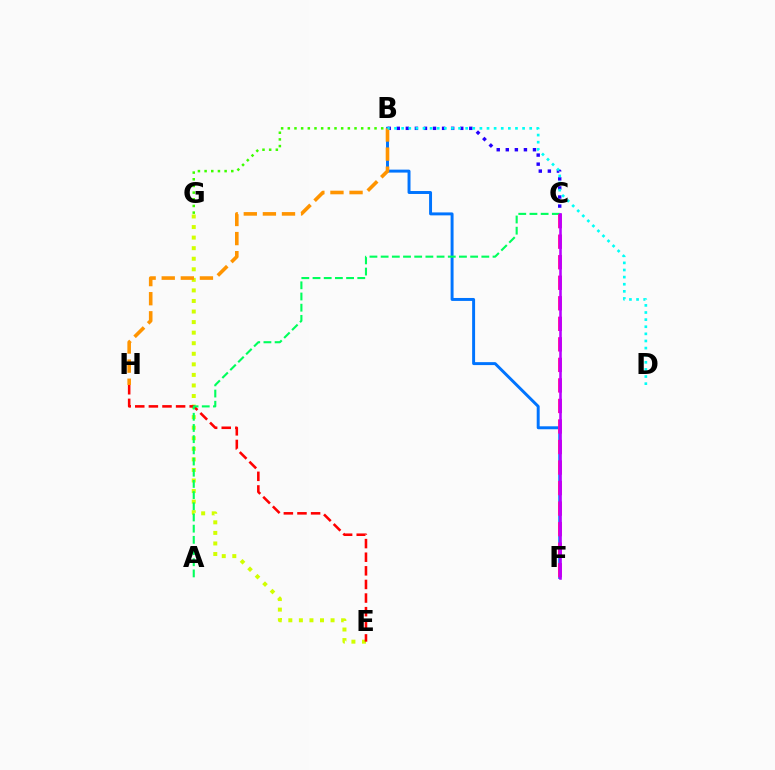{('E', 'G'): [{'color': '#d1ff00', 'line_style': 'dotted', 'thickness': 2.87}], ('B', 'F'): [{'color': '#0074ff', 'line_style': 'solid', 'thickness': 2.12}], ('E', 'H'): [{'color': '#ff0000', 'line_style': 'dashed', 'thickness': 1.85}], ('B', 'C'): [{'color': '#2500ff', 'line_style': 'dotted', 'thickness': 2.46}], ('B', 'H'): [{'color': '#ff9400', 'line_style': 'dashed', 'thickness': 2.59}], ('A', 'C'): [{'color': '#00ff5c', 'line_style': 'dashed', 'thickness': 1.52}], ('B', 'D'): [{'color': '#00fff6', 'line_style': 'dotted', 'thickness': 1.93}], ('C', 'F'): [{'color': '#ff00ac', 'line_style': 'dashed', 'thickness': 2.79}, {'color': '#b900ff', 'line_style': 'solid', 'thickness': 1.86}], ('B', 'G'): [{'color': '#3dff00', 'line_style': 'dotted', 'thickness': 1.81}]}